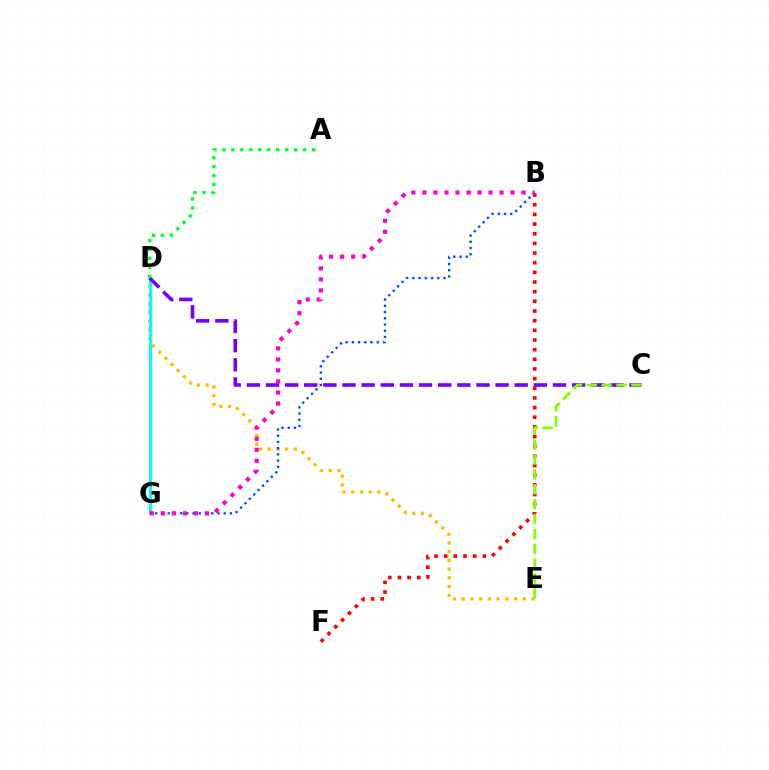{('B', 'F'): [{'color': '#ff0000', 'line_style': 'dotted', 'thickness': 2.62}], ('D', 'E'): [{'color': '#ffbd00', 'line_style': 'dotted', 'thickness': 2.38}], ('D', 'G'): [{'color': '#00fff6', 'line_style': 'solid', 'thickness': 2.21}], ('B', 'G'): [{'color': '#004bff', 'line_style': 'dotted', 'thickness': 1.69}, {'color': '#ff00cf', 'line_style': 'dotted', 'thickness': 3.0}], ('C', 'D'): [{'color': '#7200ff', 'line_style': 'dashed', 'thickness': 2.6}], ('C', 'E'): [{'color': '#84ff00', 'line_style': 'dashed', 'thickness': 2.02}], ('A', 'D'): [{'color': '#00ff39', 'line_style': 'dotted', 'thickness': 2.44}]}